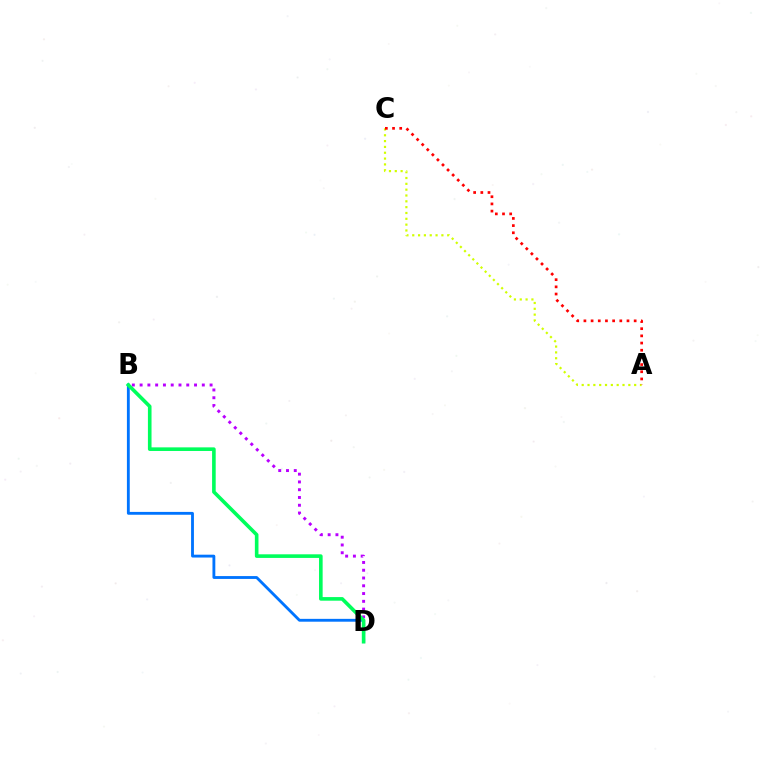{('B', 'D'): [{'color': '#0074ff', 'line_style': 'solid', 'thickness': 2.05}, {'color': '#b900ff', 'line_style': 'dotted', 'thickness': 2.11}, {'color': '#00ff5c', 'line_style': 'solid', 'thickness': 2.6}], ('A', 'C'): [{'color': '#d1ff00', 'line_style': 'dotted', 'thickness': 1.58}, {'color': '#ff0000', 'line_style': 'dotted', 'thickness': 1.95}]}